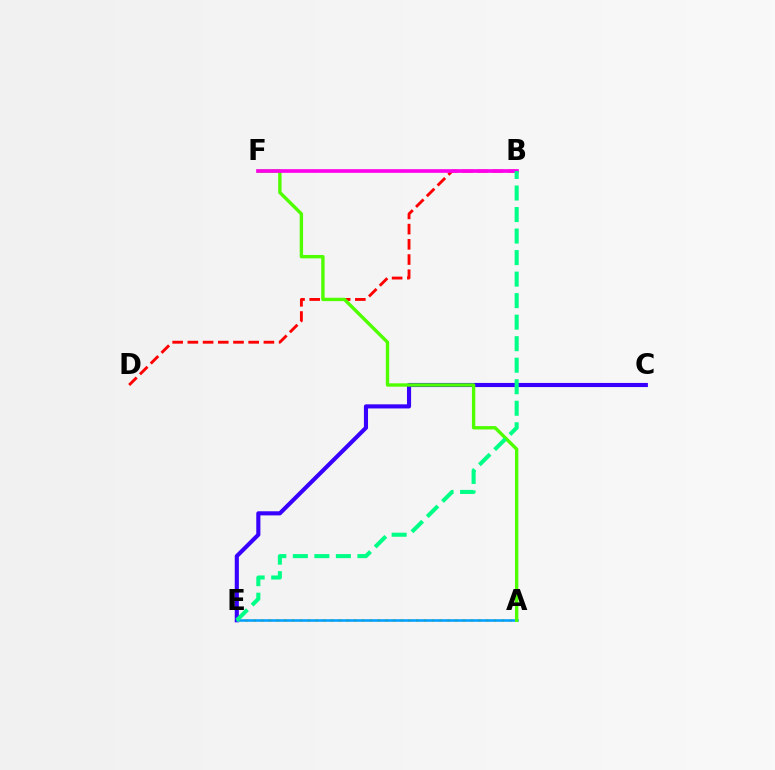{('B', 'D'): [{'color': '#ff0000', 'line_style': 'dashed', 'thickness': 2.07}], ('C', 'E'): [{'color': '#3700ff', 'line_style': 'solid', 'thickness': 2.96}], ('A', 'E'): [{'color': '#ffd500', 'line_style': 'dotted', 'thickness': 2.11}, {'color': '#009eff', 'line_style': 'solid', 'thickness': 1.83}], ('A', 'F'): [{'color': '#4fff00', 'line_style': 'solid', 'thickness': 2.43}], ('B', 'F'): [{'color': '#ff00ed', 'line_style': 'solid', 'thickness': 2.64}], ('B', 'E'): [{'color': '#00ff86', 'line_style': 'dashed', 'thickness': 2.92}]}